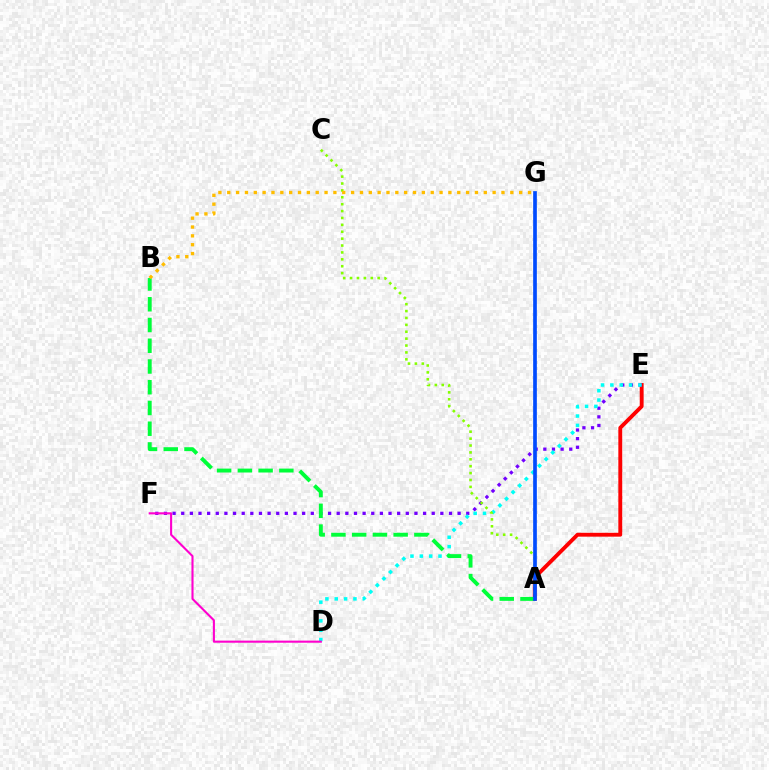{('A', 'E'): [{'color': '#ff0000', 'line_style': 'solid', 'thickness': 2.79}], ('E', 'F'): [{'color': '#7200ff', 'line_style': 'dotted', 'thickness': 2.35}], ('D', 'E'): [{'color': '#00fff6', 'line_style': 'dotted', 'thickness': 2.54}], ('D', 'F'): [{'color': '#ff00cf', 'line_style': 'solid', 'thickness': 1.51}], ('A', 'C'): [{'color': '#84ff00', 'line_style': 'dotted', 'thickness': 1.87}], ('A', 'B'): [{'color': '#00ff39', 'line_style': 'dashed', 'thickness': 2.82}], ('A', 'G'): [{'color': '#004bff', 'line_style': 'solid', 'thickness': 2.65}], ('B', 'G'): [{'color': '#ffbd00', 'line_style': 'dotted', 'thickness': 2.4}]}